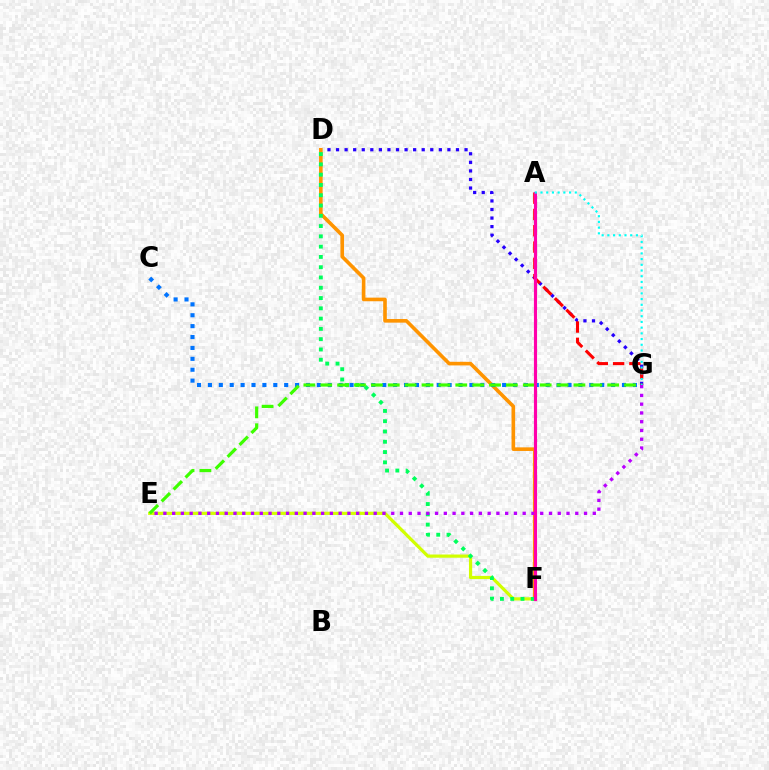{('D', 'G'): [{'color': '#2500ff', 'line_style': 'dotted', 'thickness': 2.33}], ('A', 'G'): [{'color': '#ff0000', 'line_style': 'dashed', 'thickness': 2.21}, {'color': '#00fff6', 'line_style': 'dotted', 'thickness': 1.55}], ('D', 'F'): [{'color': '#ff9400', 'line_style': 'solid', 'thickness': 2.6}, {'color': '#00ff5c', 'line_style': 'dotted', 'thickness': 2.79}], ('E', 'F'): [{'color': '#d1ff00', 'line_style': 'solid', 'thickness': 2.3}], ('C', 'G'): [{'color': '#0074ff', 'line_style': 'dotted', 'thickness': 2.96}], ('E', 'G'): [{'color': '#3dff00', 'line_style': 'dashed', 'thickness': 2.29}, {'color': '#b900ff', 'line_style': 'dotted', 'thickness': 2.38}], ('A', 'F'): [{'color': '#ff00ac', 'line_style': 'solid', 'thickness': 2.27}]}